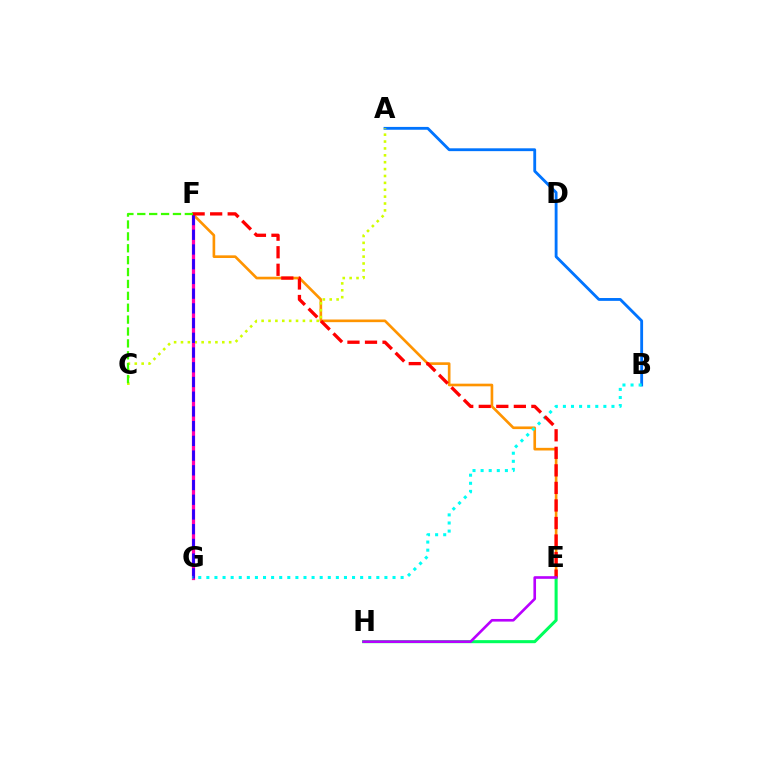{('A', 'B'): [{'color': '#0074ff', 'line_style': 'solid', 'thickness': 2.04}], ('E', 'F'): [{'color': '#ff9400', 'line_style': 'solid', 'thickness': 1.91}, {'color': '#ff0000', 'line_style': 'dashed', 'thickness': 2.38}], ('A', 'C'): [{'color': '#d1ff00', 'line_style': 'dotted', 'thickness': 1.87}], ('E', 'H'): [{'color': '#00ff5c', 'line_style': 'solid', 'thickness': 2.2}, {'color': '#b900ff', 'line_style': 'solid', 'thickness': 1.89}], ('F', 'G'): [{'color': '#ff00ac', 'line_style': 'solid', 'thickness': 2.33}, {'color': '#2500ff', 'line_style': 'dashed', 'thickness': 2.0}], ('B', 'G'): [{'color': '#00fff6', 'line_style': 'dotted', 'thickness': 2.2}], ('C', 'F'): [{'color': '#3dff00', 'line_style': 'dashed', 'thickness': 1.62}]}